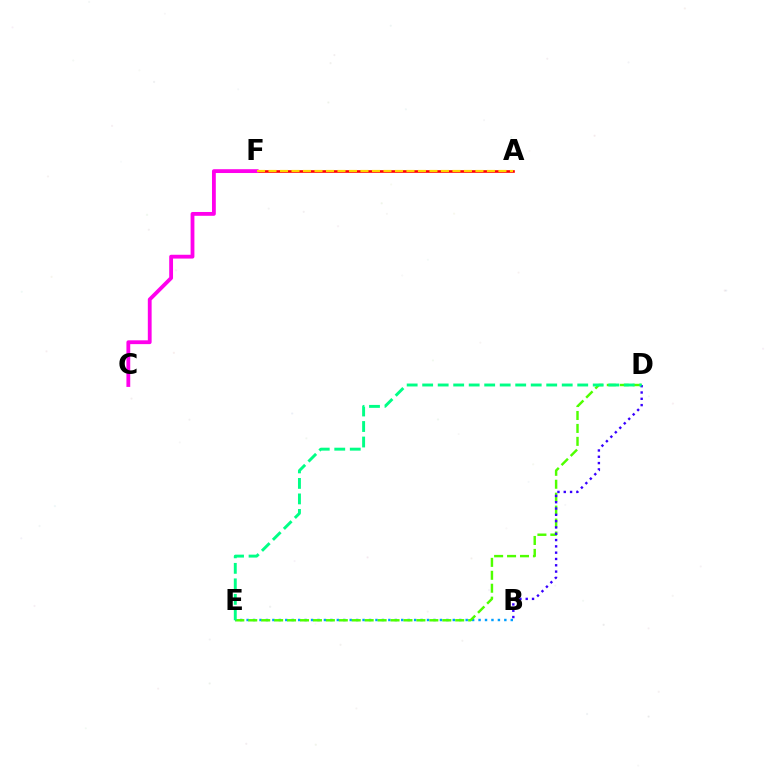{('A', 'F'): [{'color': '#ff0000', 'line_style': 'solid', 'thickness': 1.89}, {'color': '#ffd500', 'line_style': 'dashed', 'thickness': 1.56}], ('C', 'F'): [{'color': '#ff00ed', 'line_style': 'solid', 'thickness': 2.75}], ('B', 'E'): [{'color': '#009eff', 'line_style': 'dotted', 'thickness': 1.75}], ('D', 'E'): [{'color': '#4fff00', 'line_style': 'dashed', 'thickness': 1.76}, {'color': '#00ff86', 'line_style': 'dashed', 'thickness': 2.11}], ('B', 'D'): [{'color': '#3700ff', 'line_style': 'dotted', 'thickness': 1.71}]}